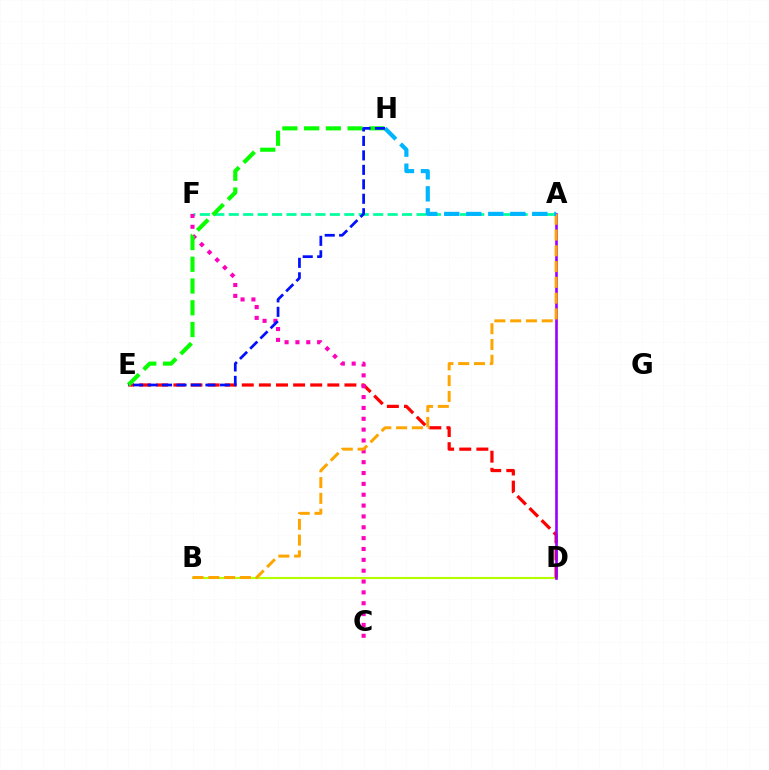{('B', 'D'): [{'color': '#b3ff00', 'line_style': 'solid', 'thickness': 1.51}], ('D', 'E'): [{'color': '#ff0000', 'line_style': 'dashed', 'thickness': 2.32}], ('A', 'F'): [{'color': '#00ff9d', 'line_style': 'dashed', 'thickness': 1.96}], ('A', 'D'): [{'color': '#9b00ff', 'line_style': 'solid', 'thickness': 1.9}], ('C', 'F'): [{'color': '#ff00bd', 'line_style': 'dotted', 'thickness': 2.95}], ('A', 'B'): [{'color': '#ffa500', 'line_style': 'dashed', 'thickness': 2.14}], ('A', 'H'): [{'color': '#00b5ff', 'line_style': 'dashed', 'thickness': 2.99}], ('E', 'H'): [{'color': '#08ff00', 'line_style': 'dashed', 'thickness': 2.95}, {'color': '#0010ff', 'line_style': 'dashed', 'thickness': 1.96}]}